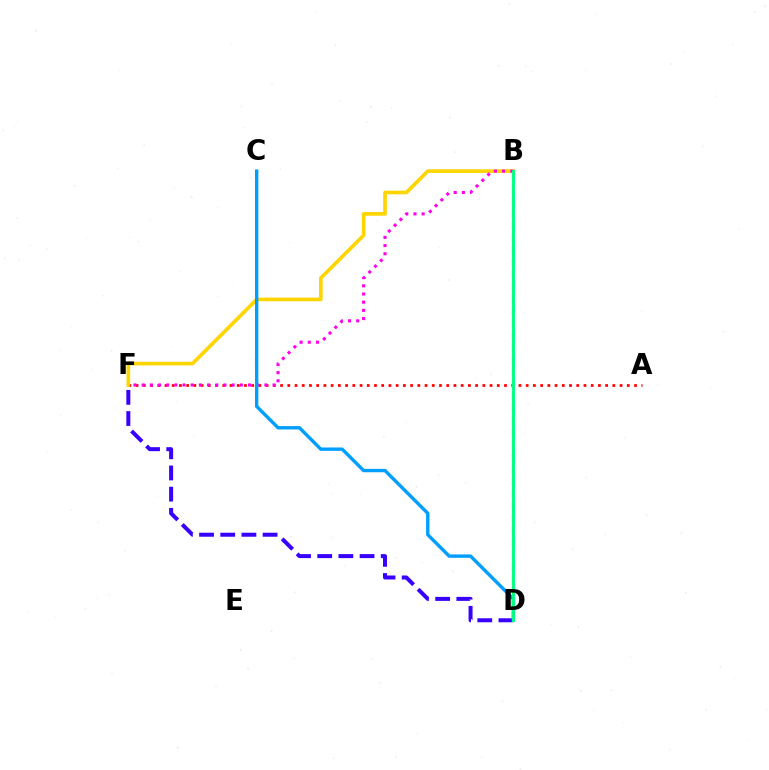{('A', 'F'): [{'color': '#ff0000', 'line_style': 'dotted', 'thickness': 1.96}], ('B', 'F'): [{'color': '#ffd500', 'line_style': 'solid', 'thickness': 2.63}, {'color': '#ff00ed', 'line_style': 'dotted', 'thickness': 2.22}], ('D', 'F'): [{'color': '#3700ff', 'line_style': 'dashed', 'thickness': 2.88}], ('C', 'D'): [{'color': '#009eff', 'line_style': 'solid', 'thickness': 2.43}], ('B', 'D'): [{'color': '#4fff00', 'line_style': 'dashed', 'thickness': 1.66}, {'color': '#00ff86', 'line_style': 'solid', 'thickness': 2.09}]}